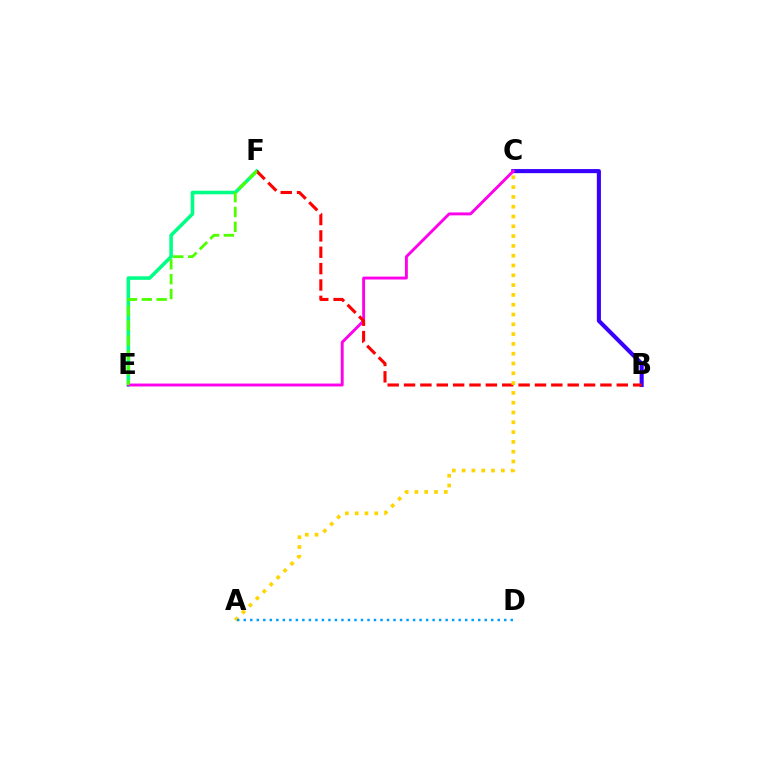{('E', 'F'): [{'color': '#00ff86', 'line_style': 'solid', 'thickness': 2.58}, {'color': '#4fff00', 'line_style': 'dashed', 'thickness': 2.02}], ('B', 'C'): [{'color': '#3700ff', 'line_style': 'solid', 'thickness': 2.95}], ('C', 'E'): [{'color': '#ff00ed', 'line_style': 'solid', 'thickness': 2.09}], ('B', 'F'): [{'color': '#ff0000', 'line_style': 'dashed', 'thickness': 2.22}], ('A', 'C'): [{'color': '#ffd500', 'line_style': 'dotted', 'thickness': 2.66}], ('A', 'D'): [{'color': '#009eff', 'line_style': 'dotted', 'thickness': 1.77}]}